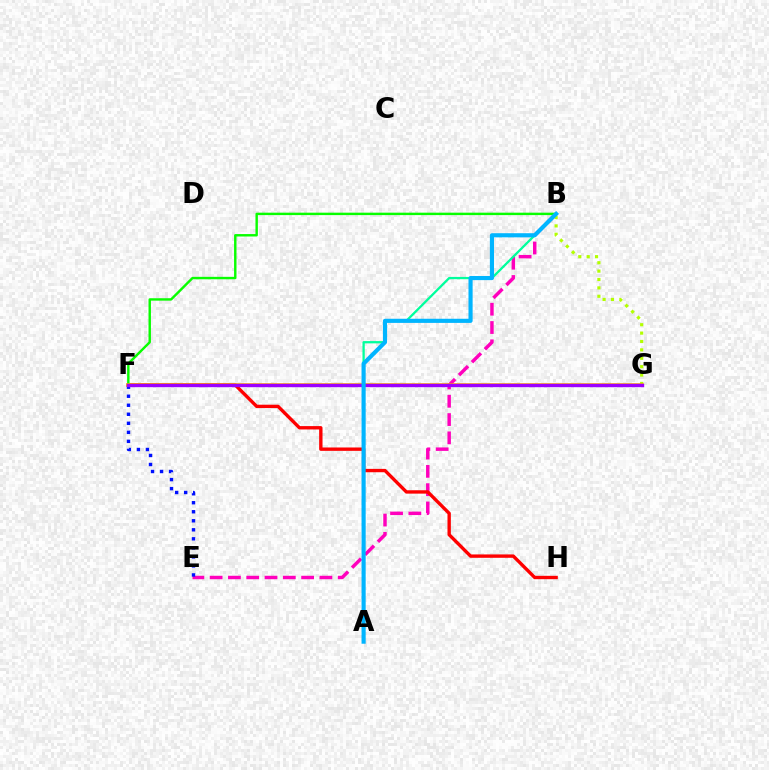{('B', 'E'): [{'color': '#ff00bd', 'line_style': 'dashed', 'thickness': 2.49}], ('A', 'B'): [{'color': '#00ff9d', 'line_style': 'solid', 'thickness': 1.64}, {'color': '#00b5ff', 'line_style': 'solid', 'thickness': 2.98}], ('F', 'H'): [{'color': '#ff0000', 'line_style': 'solid', 'thickness': 2.42}], ('B', 'G'): [{'color': '#b3ff00', 'line_style': 'dotted', 'thickness': 2.28}], ('E', 'F'): [{'color': '#0010ff', 'line_style': 'dotted', 'thickness': 2.45}], ('B', 'F'): [{'color': '#08ff00', 'line_style': 'solid', 'thickness': 1.74}], ('F', 'G'): [{'color': '#ffa500', 'line_style': 'solid', 'thickness': 2.54}, {'color': '#9b00ff', 'line_style': 'solid', 'thickness': 2.43}]}